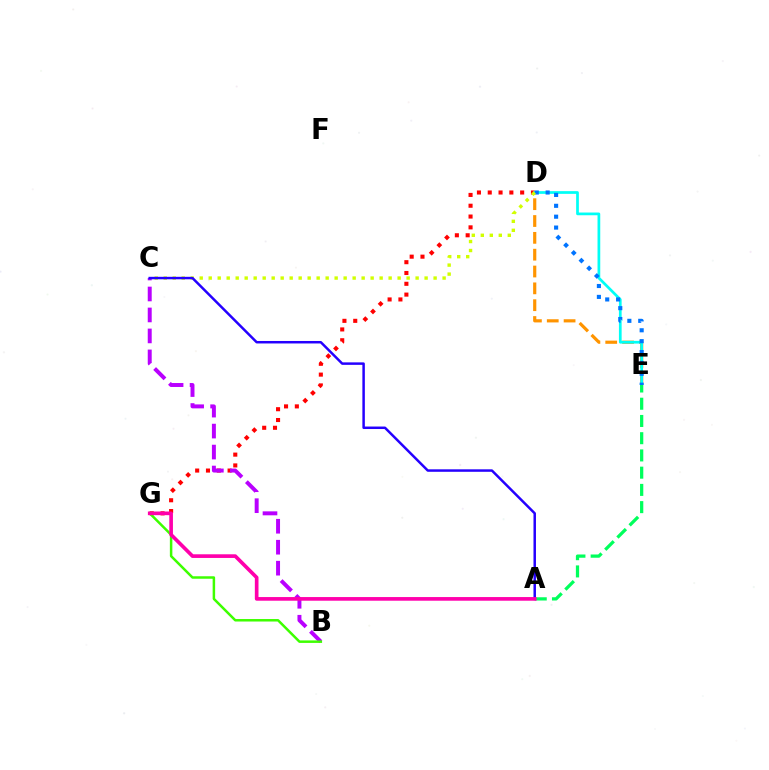{('D', 'E'): [{'color': '#ff9400', 'line_style': 'dashed', 'thickness': 2.29}, {'color': '#00fff6', 'line_style': 'solid', 'thickness': 1.96}, {'color': '#0074ff', 'line_style': 'dotted', 'thickness': 2.96}], ('D', 'G'): [{'color': '#ff0000', 'line_style': 'dotted', 'thickness': 2.94}], ('A', 'E'): [{'color': '#00ff5c', 'line_style': 'dashed', 'thickness': 2.34}], ('B', 'C'): [{'color': '#b900ff', 'line_style': 'dashed', 'thickness': 2.85}], ('B', 'G'): [{'color': '#3dff00', 'line_style': 'solid', 'thickness': 1.8}], ('C', 'D'): [{'color': '#d1ff00', 'line_style': 'dotted', 'thickness': 2.44}], ('A', 'C'): [{'color': '#2500ff', 'line_style': 'solid', 'thickness': 1.79}], ('A', 'G'): [{'color': '#ff00ac', 'line_style': 'solid', 'thickness': 2.64}]}